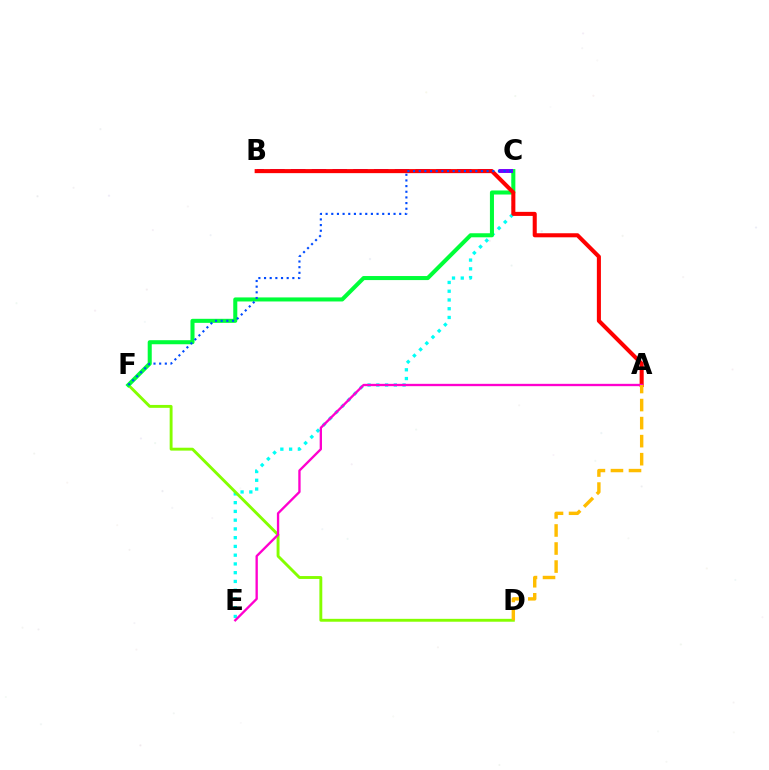{('C', 'E'): [{'color': '#00fff6', 'line_style': 'dotted', 'thickness': 2.38}], ('D', 'F'): [{'color': '#84ff00', 'line_style': 'solid', 'thickness': 2.08}], ('C', 'F'): [{'color': '#00ff39', 'line_style': 'solid', 'thickness': 2.91}, {'color': '#004bff', 'line_style': 'dotted', 'thickness': 1.54}], ('B', 'C'): [{'color': '#7200ff', 'line_style': 'dashed', 'thickness': 2.82}], ('A', 'B'): [{'color': '#ff0000', 'line_style': 'solid', 'thickness': 2.92}], ('A', 'E'): [{'color': '#ff00cf', 'line_style': 'solid', 'thickness': 1.68}], ('A', 'D'): [{'color': '#ffbd00', 'line_style': 'dashed', 'thickness': 2.45}]}